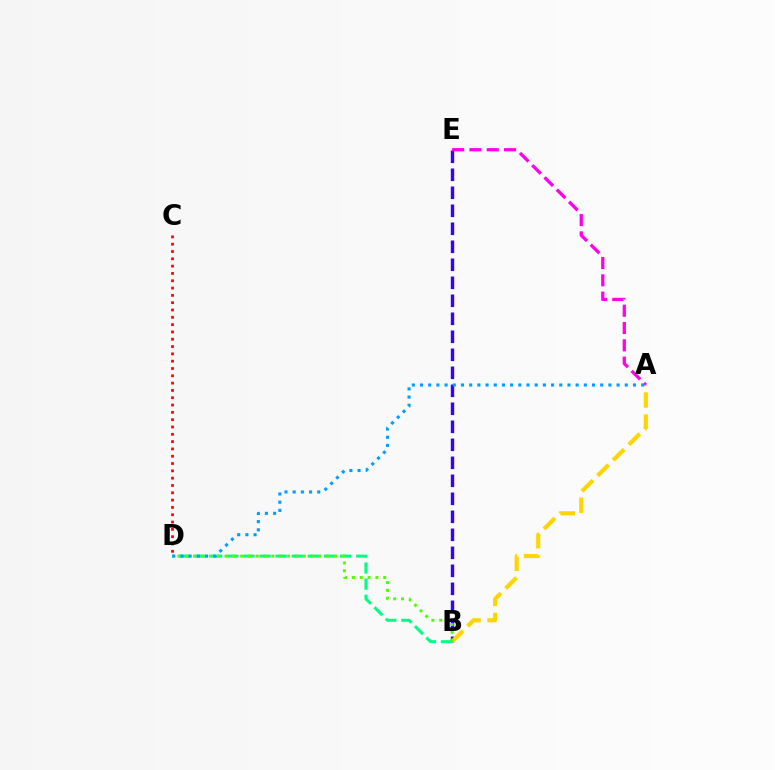{('B', 'E'): [{'color': '#3700ff', 'line_style': 'dashed', 'thickness': 2.45}], ('A', 'E'): [{'color': '#ff00ed', 'line_style': 'dashed', 'thickness': 2.35}], ('A', 'B'): [{'color': '#ffd500', 'line_style': 'dashed', 'thickness': 2.99}], ('B', 'D'): [{'color': '#00ff86', 'line_style': 'dashed', 'thickness': 2.19}, {'color': '#4fff00', 'line_style': 'dotted', 'thickness': 2.13}], ('C', 'D'): [{'color': '#ff0000', 'line_style': 'dotted', 'thickness': 1.99}], ('A', 'D'): [{'color': '#009eff', 'line_style': 'dotted', 'thickness': 2.23}]}